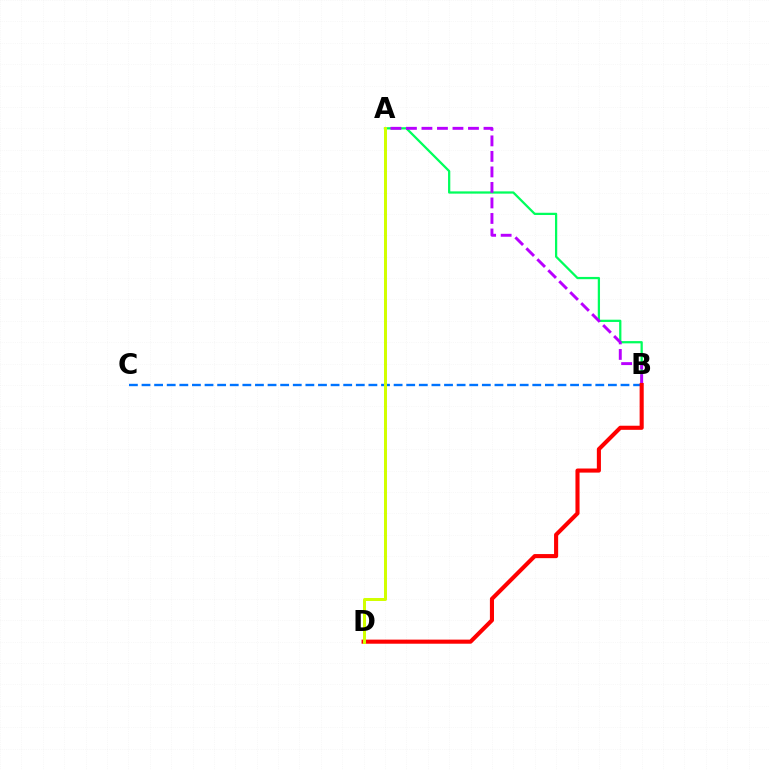{('B', 'C'): [{'color': '#0074ff', 'line_style': 'dashed', 'thickness': 1.71}], ('A', 'B'): [{'color': '#00ff5c', 'line_style': 'solid', 'thickness': 1.62}, {'color': '#b900ff', 'line_style': 'dashed', 'thickness': 2.11}], ('B', 'D'): [{'color': '#ff0000', 'line_style': 'solid', 'thickness': 2.95}], ('A', 'D'): [{'color': '#d1ff00', 'line_style': 'solid', 'thickness': 2.15}]}